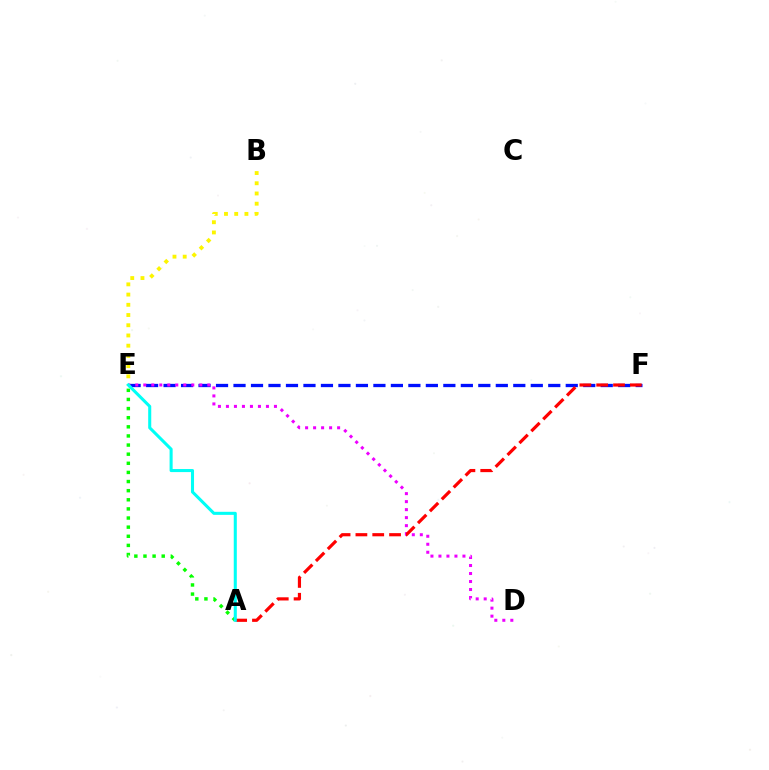{('E', 'F'): [{'color': '#0010ff', 'line_style': 'dashed', 'thickness': 2.38}], ('B', 'E'): [{'color': '#fcf500', 'line_style': 'dotted', 'thickness': 2.78}], ('D', 'E'): [{'color': '#ee00ff', 'line_style': 'dotted', 'thickness': 2.17}], ('A', 'E'): [{'color': '#08ff00', 'line_style': 'dotted', 'thickness': 2.48}, {'color': '#00fff6', 'line_style': 'solid', 'thickness': 2.2}], ('A', 'F'): [{'color': '#ff0000', 'line_style': 'dashed', 'thickness': 2.29}]}